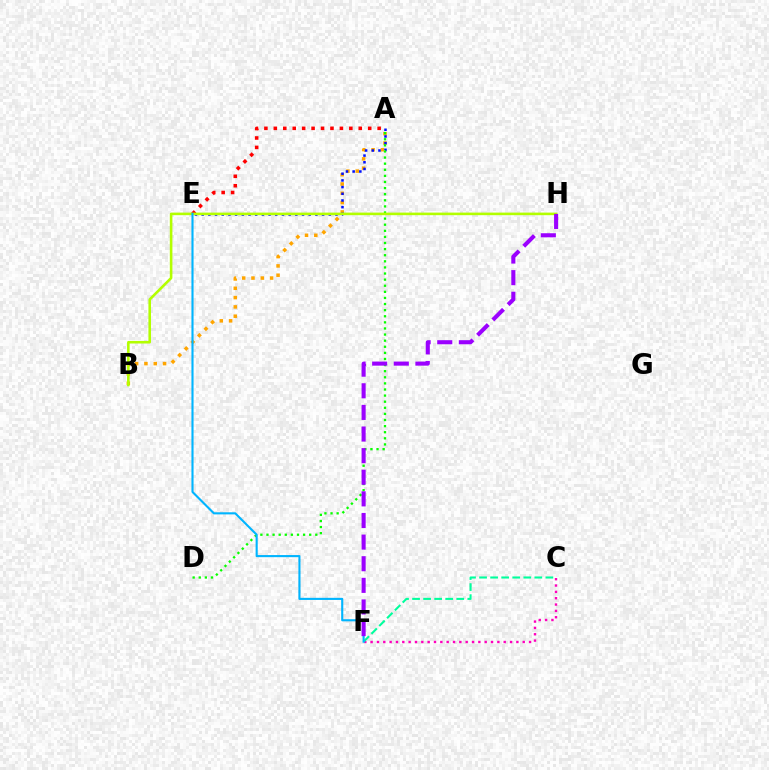{('A', 'B'): [{'color': '#ffa500', 'line_style': 'dotted', 'thickness': 2.53}], ('C', 'F'): [{'color': '#ff00bd', 'line_style': 'dotted', 'thickness': 1.72}, {'color': '#00ff9d', 'line_style': 'dashed', 'thickness': 1.5}], ('A', 'E'): [{'color': '#ff0000', 'line_style': 'dotted', 'thickness': 2.56}, {'color': '#0010ff', 'line_style': 'dotted', 'thickness': 1.82}], ('A', 'D'): [{'color': '#08ff00', 'line_style': 'dotted', 'thickness': 1.66}], ('B', 'H'): [{'color': '#b3ff00', 'line_style': 'solid', 'thickness': 1.86}], ('E', 'F'): [{'color': '#00b5ff', 'line_style': 'solid', 'thickness': 1.52}], ('F', 'H'): [{'color': '#9b00ff', 'line_style': 'dashed', 'thickness': 2.94}]}